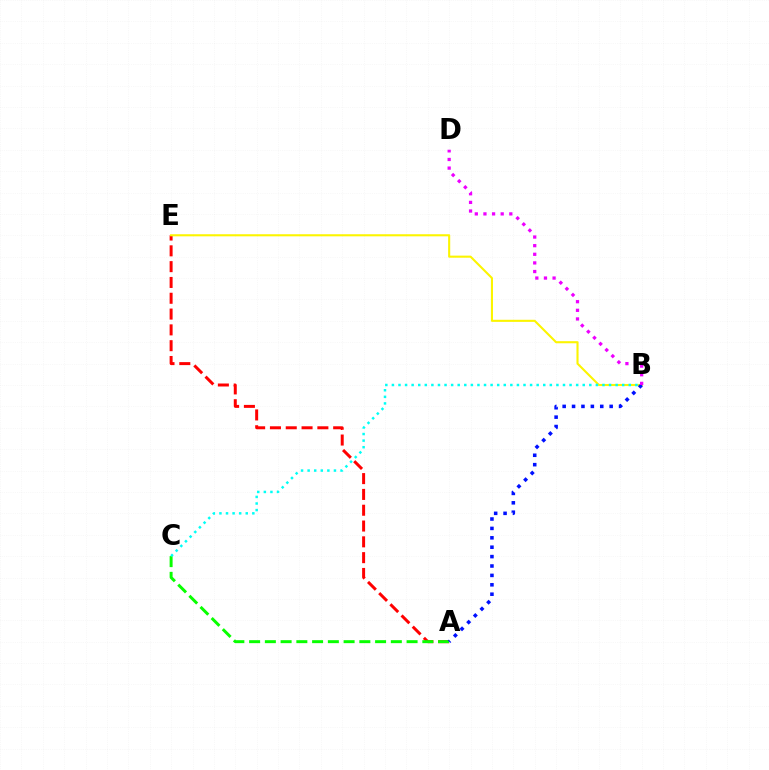{('A', 'E'): [{'color': '#ff0000', 'line_style': 'dashed', 'thickness': 2.15}], ('B', 'E'): [{'color': '#fcf500', 'line_style': 'solid', 'thickness': 1.51}], ('A', 'C'): [{'color': '#08ff00', 'line_style': 'dashed', 'thickness': 2.14}], ('B', 'C'): [{'color': '#00fff6', 'line_style': 'dotted', 'thickness': 1.79}], ('A', 'B'): [{'color': '#0010ff', 'line_style': 'dotted', 'thickness': 2.55}], ('B', 'D'): [{'color': '#ee00ff', 'line_style': 'dotted', 'thickness': 2.34}]}